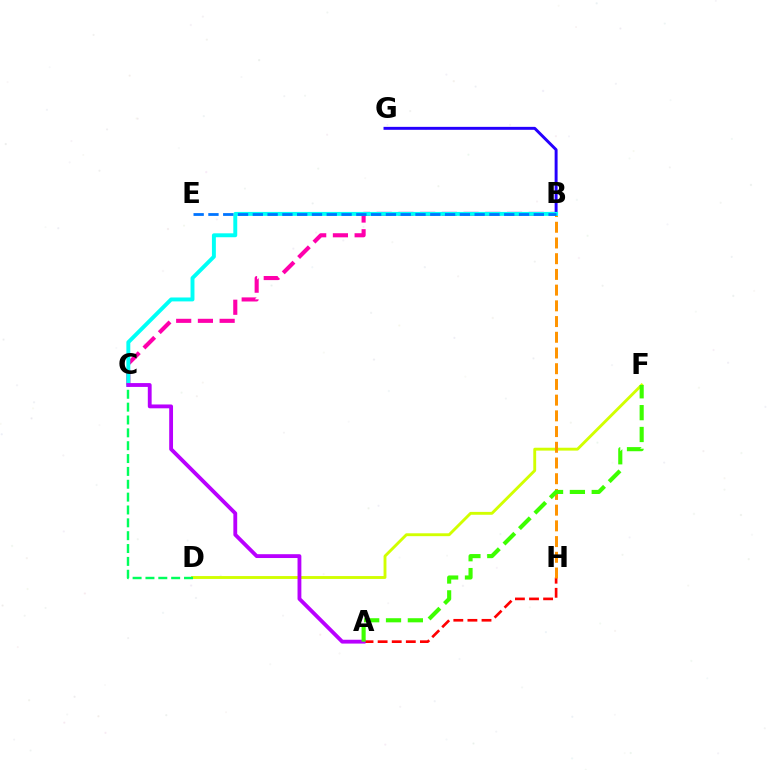{('B', 'C'): [{'color': '#ff00ac', 'line_style': 'dashed', 'thickness': 2.95}, {'color': '#00fff6', 'line_style': 'solid', 'thickness': 2.83}], ('D', 'F'): [{'color': '#d1ff00', 'line_style': 'solid', 'thickness': 2.07}], ('A', 'H'): [{'color': '#ff0000', 'line_style': 'dashed', 'thickness': 1.91}], ('B', 'H'): [{'color': '#ff9400', 'line_style': 'dashed', 'thickness': 2.13}], ('B', 'G'): [{'color': '#2500ff', 'line_style': 'solid', 'thickness': 2.12}], ('B', 'E'): [{'color': '#0074ff', 'line_style': 'dashed', 'thickness': 2.01}], ('C', 'D'): [{'color': '#00ff5c', 'line_style': 'dashed', 'thickness': 1.75}], ('A', 'C'): [{'color': '#b900ff', 'line_style': 'solid', 'thickness': 2.76}], ('A', 'F'): [{'color': '#3dff00', 'line_style': 'dashed', 'thickness': 2.97}]}